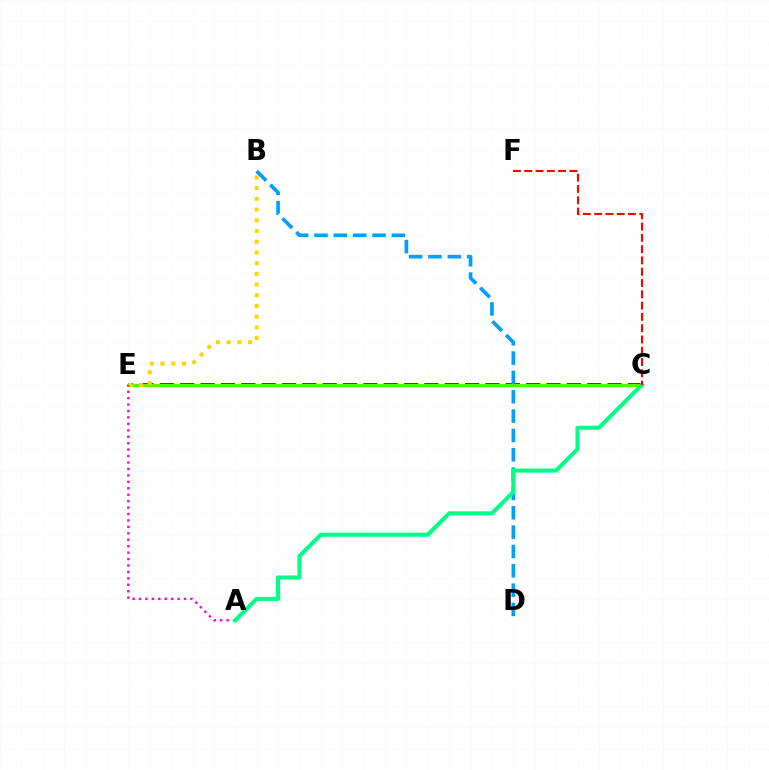{('C', 'E'): [{'color': '#3700ff', 'line_style': 'dashed', 'thickness': 2.76}, {'color': '#4fff00', 'line_style': 'solid', 'thickness': 2.31}], ('B', 'E'): [{'color': '#ffd500', 'line_style': 'dotted', 'thickness': 2.91}], ('A', 'E'): [{'color': '#ff00ed', 'line_style': 'dotted', 'thickness': 1.75}], ('B', 'D'): [{'color': '#009eff', 'line_style': 'dashed', 'thickness': 2.63}], ('A', 'C'): [{'color': '#00ff86', 'line_style': 'solid', 'thickness': 2.93}], ('C', 'F'): [{'color': '#ff0000', 'line_style': 'dashed', 'thickness': 1.53}]}